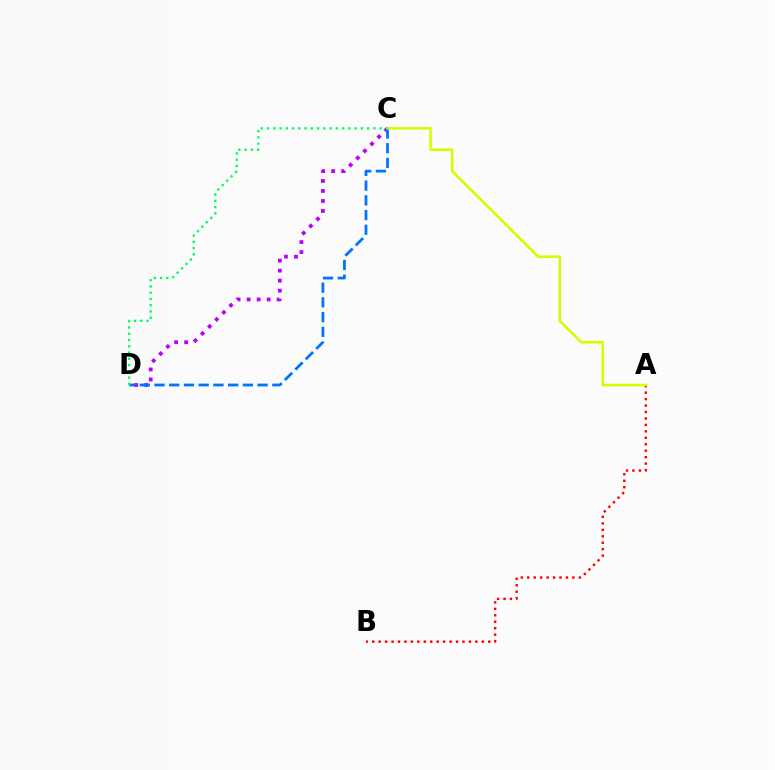{('C', 'D'): [{'color': '#b900ff', 'line_style': 'dotted', 'thickness': 2.72}, {'color': '#0074ff', 'line_style': 'dashed', 'thickness': 2.0}, {'color': '#00ff5c', 'line_style': 'dotted', 'thickness': 1.7}], ('A', 'B'): [{'color': '#ff0000', 'line_style': 'dotted', 'thickness': 1.75}], ('A', 'C'): [{'color': '#d1ff00', 'line_style': 'solid', 'thickness': 1.84}]}